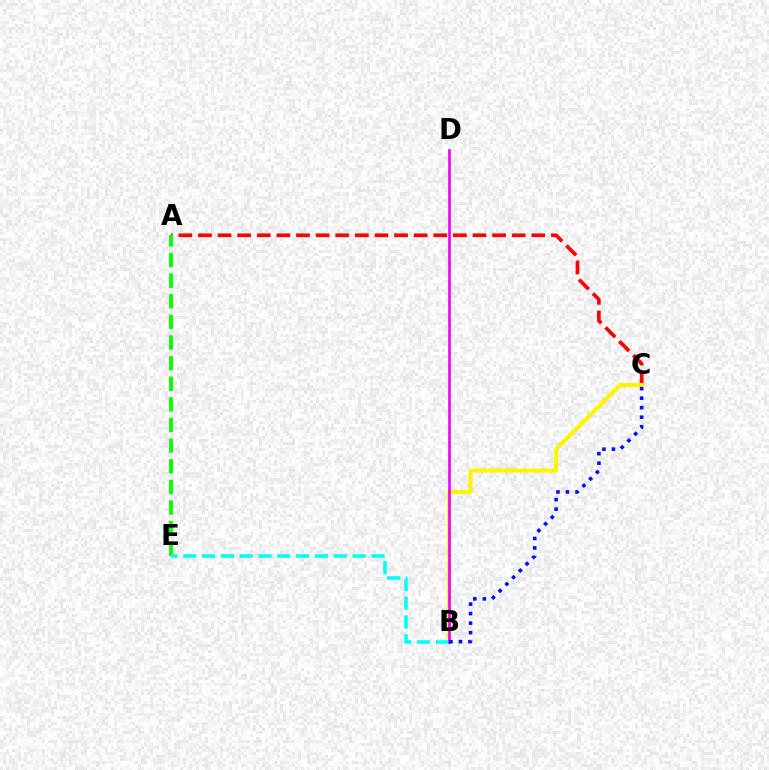{('A', 'C'): [{'color': '#ff0000', 'line_style': 'dashed', 'thickness': 2.66}], ('B', 'C'): [{'color': '#fcf500', 'line_style': 'solid', 'thickness': 2.87}, {'color': '#0010ff', 'line_style': 'dotted', 'thickness': 2.59}], ('A', 'E'): [{'color': '#08ff00', 'line_style': 'dashed', 'thickness': 2.8}], ('B', 'E'): [{'color': '#00fff6', 'line_style': 'dashed', 'thickness': 2.56}], ('B', 'D'): [{'color': '#ee00ff', 'line_style': 'solid', 'thickness': 1.9}]}